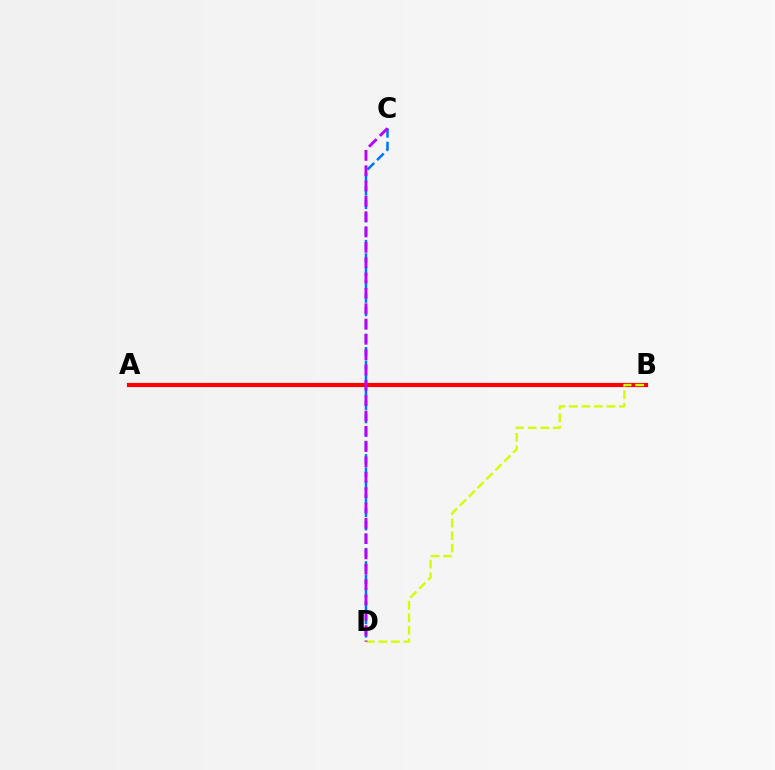{('A', 'B'): [{'color': '#00ff5c', 'line_style': 'dotted', 'thickness': 1.95}, {'color': '#ff0000', 'line_style': 'solid', 'thickness': 2.99}], ('B', 'D'): [{'color': '#d1ff00', 'line_style': 'dashed', 'thickness': 1.7}], ('C', 'D'): [{'color': '#0074ff', 'line_style': 'dashed', 'thickness': 1.82}, {'color': '#b900ff', 'line_style': 'dashed', 'thickness': 2.08}]}